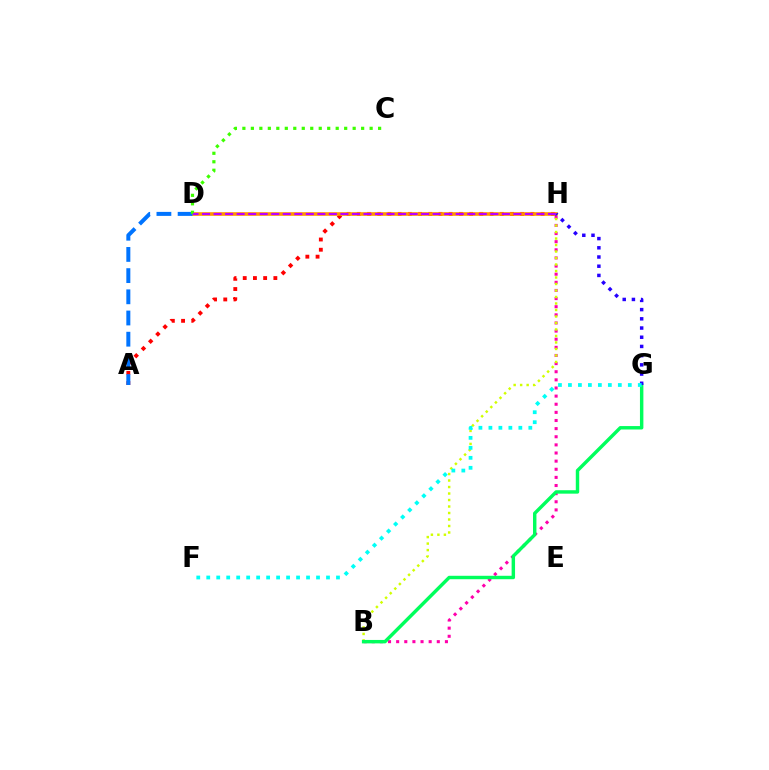{('B', 'H'): [{'color': '#ff00ac', 'line_style': 'dotted', 'thickness': 2.21}, {'color': '#d1ff00', 'line_style': 'dotted', 'thickness': 1.77}], ('A', 'H'): [{'color': '#ff0000', 'line_style': 'dotted', 'thickness': 2.77}], ('D', 'H'): [{'color': '#ff9400', 'line_style': 'solid', 'thickness': 2.61}, {'color': '#b900ff', 'line_style': 'dashed', 'thickness': 1.57}], ('B', 'G'): [{'color': '#00ff5c', 'line_style': 'solid', 'thickness': 2.47}], ('G', 'H'): [{'color': '#2500ff', 'line_style': 'dotted', 'thickness': 2.5}], ('A', 'D'): [{'color': '#0074ff', 'line_style': 'dashed', 'thickness': 2.88}], ('C', 'D'): [{'color': '#3dff00', 'line_style': 'dotted', 'thickness': 2.3}], ('F', 'G'): [{'color': '#00fff6', 'line_style': 'dotted', 'thickness': 2.71}]}